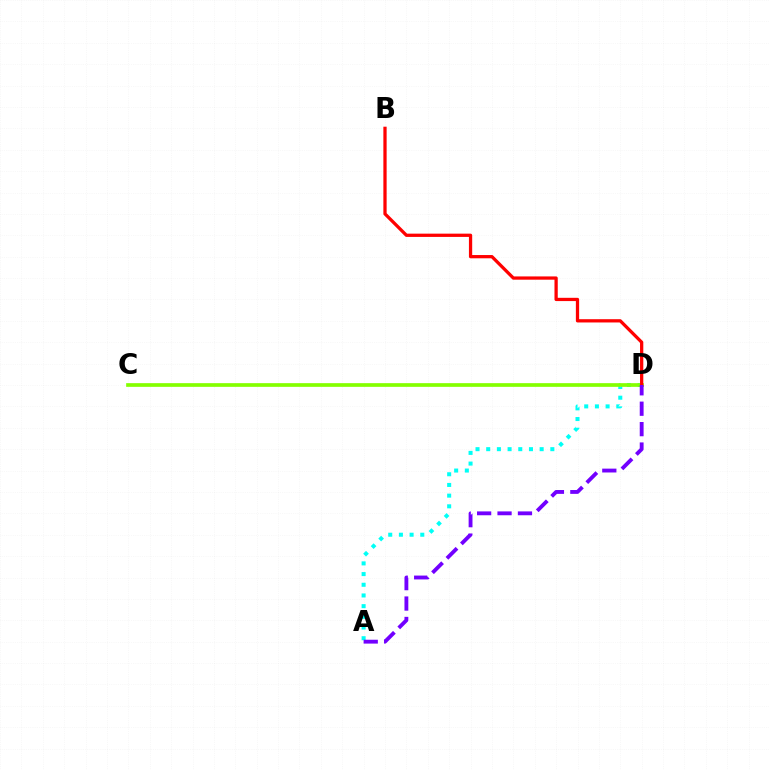{('A', 'D'): [{'color': '#00fff6', 'line_style': 'dotted', 'thickness': 2.9}, {'color': '#7200ff', 'line_style': 'dashed', 'thickness': 2.77}], ('C', 'D'): [{'color': '#84ff00', 'line_style': 'solid', 'thickness': 2.65}], ('B', 'D'): [{'color': '#ff0000', 'line_style': 'solid', 'thickness': 2.35}]}